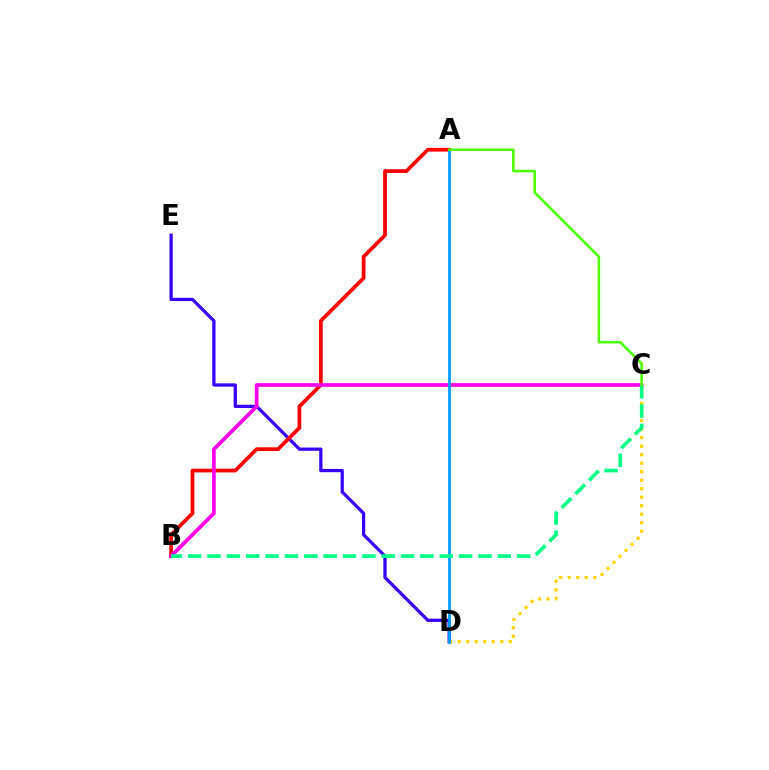{('C', 'D'): [{'color': '#ffd500', 'line_style': 'dotted', 'thickness': 2.31}], ('D', 'E'): [{'color': '#3700ff', 'line_style': 'solid', 'thickness': 2.34}], ('A', 'B'): [{'color': '#ff0000', 'line_style': 'solid', 'thickness': 2.7}], ('B', 'C'): [{'color': '#ff00ed', 'line_style': 'solid', 'thickness': 2.66}, {'color': '#00ff86', 'line_style': 'dashed', 'thickness': 2.63}], ('A', 'D'): [{'color': '#009eff', 'line_style': 'solid', 'thickness': 2.0}], ('A', 'C'): [{'color': '#4fff00', 'line_style': 'solid', 'thickness': 1.86}]}